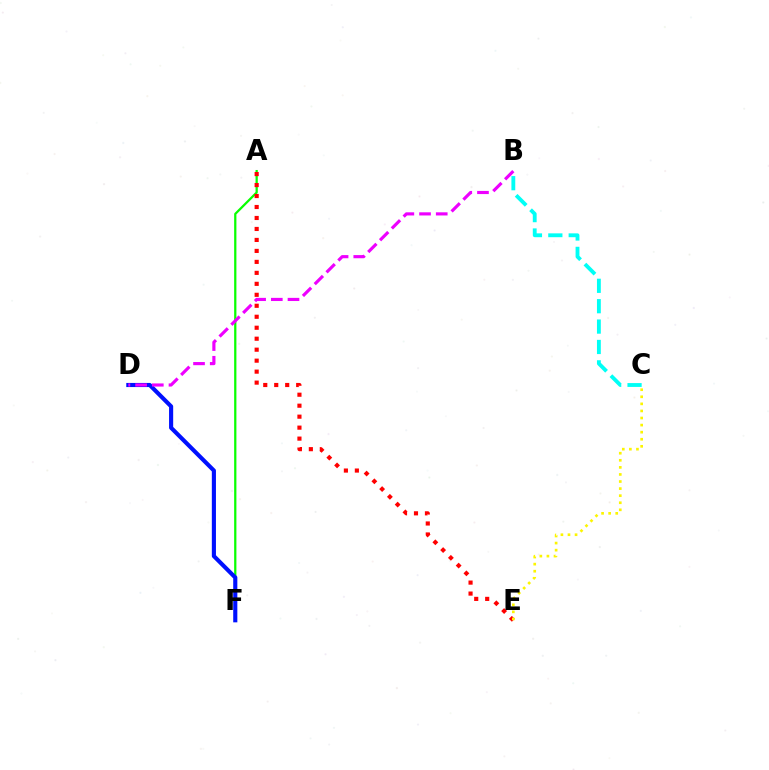{('A', 'F'): [{'color': '#08ff00', 'line_style': 'solid', 'thickness': 1.62}], ('D', 'F'): [{'color': '#0010ff', 'line_style': 'solid', 'thickness': 2.97}], ('A', 'E'): [{'color': '#ff0000', 'line_style': 'dotted', 'thickness': 2.98}], ('C', 'E'): [{'color': '#fcf500', 'line_style': 'dotted', 'thickness': 1.92}], ('B', 'C'): [{'color': '#00fff6', 'line_style': 'dashed', 'thickness': 2.77}], ('B', 'D'): [{'color': '#ee00ff', 'line_style': 'dashed', 'thickness': 2.27}]}